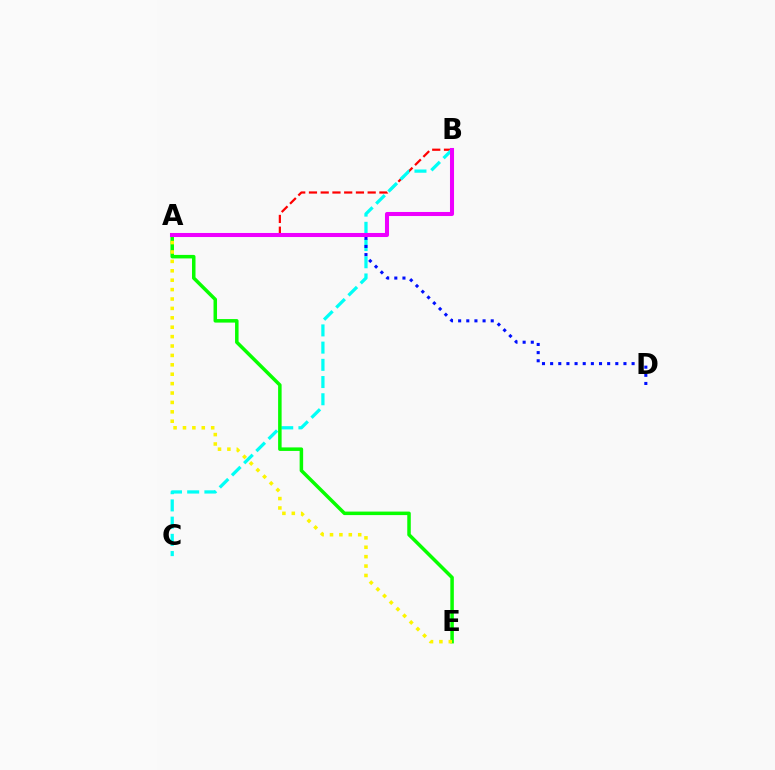{('A', 'B'): [{'color': '#ff0000', 'line_style': 'dashed', 'thickness': 1.6}, {'color': '#ee00ff', 'line_style': 'solid', 'thickness': 2.92}], ('B', 'C'): [{'color': '#00fff6', 'line_style': 'dashed', 'thickness': 2.34}], ('A', 'D'): [{'color': '#0010ff', 'line_style': 'dotted', 'thickness': 2.21}], ('A', 'E'): [{'color': '#08ff00', 'line_style': 'solid', 'thickness': 2.53}, {'color': '#fcf500', 'line_style': 'dotted', 'thickness': 2.55}]}